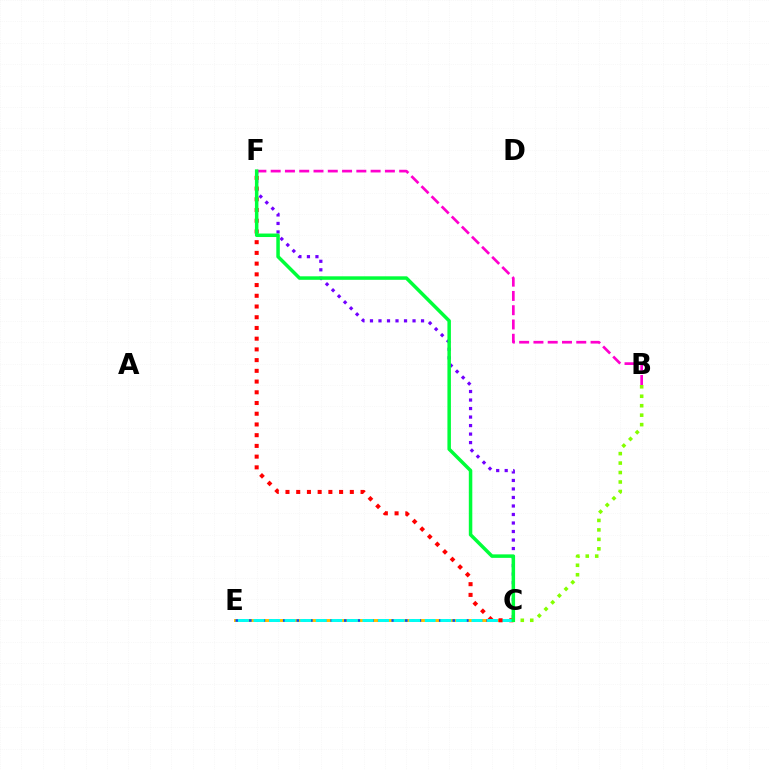{('C', 'E'): [{'color': '#ffbd00', 'line_style': 'solid', 'thickness': 2.11}, {'color': '#004bff', 'line_style': 'dotted', 'thickness': 1.84}, {'color': '#00fff6', 'line_style': 'dashed', 'thickness': 2.12}], ('B', 'C'): [{'color': '#84ff00', 'line_style': 'dotted', 'thickness': 2.57}], ('C', 'F'): [{'color': '#7200ff', 'line_style': 'dotted', 'thickness': 2.31}, {'color': '#ff0000', 'line_style': 'dotted', 'thickness': 2.91}, {'color': '#00ff39', 'line_style': 'solid', 'thickness': 2.52}], ('B', 'F'): [{'color': '#ff00cf', 'line_style': 'dashed', 'thickness': 1.94}]}